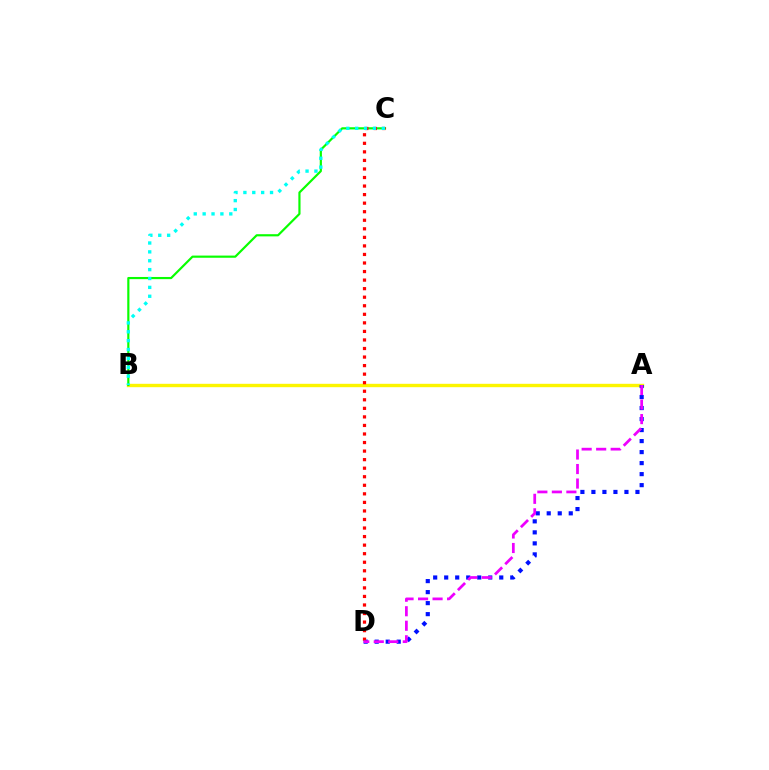{('A', 'B'): [{'color': '#fcf500', 'line_style': 'solid', 'thickness': 2.44}], ('B', 'C'): [{'color': '#08ff00', 'line_style': 'solid', 'thickness': 1.57}, {'color': '#00fff6', 'line_style': 'dotted', 'thickness': 2.41}], ('A', 'D'): [{'color': '#0010ff', 'line_style': 'dotted', 'thickness': 2.99}, {'color': '#ee00ff', 'line_style': 'dashed', 'thickness': 1.97}], ('C', 'D'): [{'color': '#ff0000', 'line_style': 'dotted', 'thickness': 2.32}]}